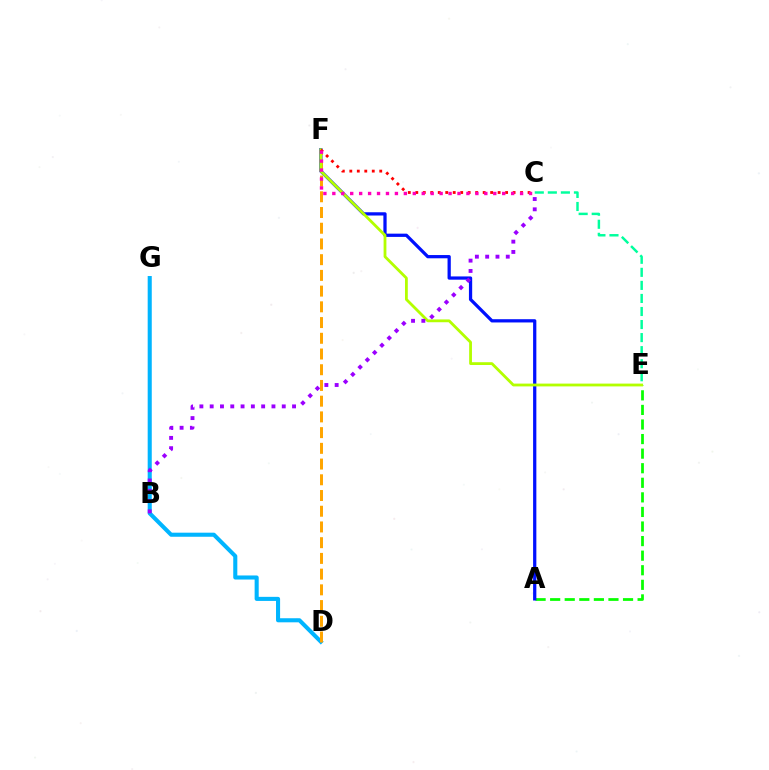{('A', 'E'): [{'color': '#08ff00', 'line_style': 'dashed', 'thickness': 1.98}], ('D', 'G'): [{'color': '#00b5ff', 'line_style': 'solid', 'thickness': 2.93}], ('A', 'F'): [{'color': '#0010ff', 'line_style': 'solid', 'thickness': 2.34}], ('D', 'F'): [{'color': '#ffa500', 'line_style': 'dashed', 'thickness': 2.14}], ('C', 'E'): [{'color': '#00ff9d', 'line_style': 'dashed', 'thickness': 1.77}], ('E', 'F'): [{'color': '#b3ff00', 'line_style': 'solid', 'thickness': 2.02}], ('C', 'F'): [{'color': '#ff0000', 'line_style': 'dotted', 'thickness': 2.03}, {'color': '#ff00bd', 'line_style': 'dotted', 'thickness': 2.43}], ('B', 'C'): [{'color': '#9b00ff', 'line_style': 'dotted', 'thickness': 2.8}]}